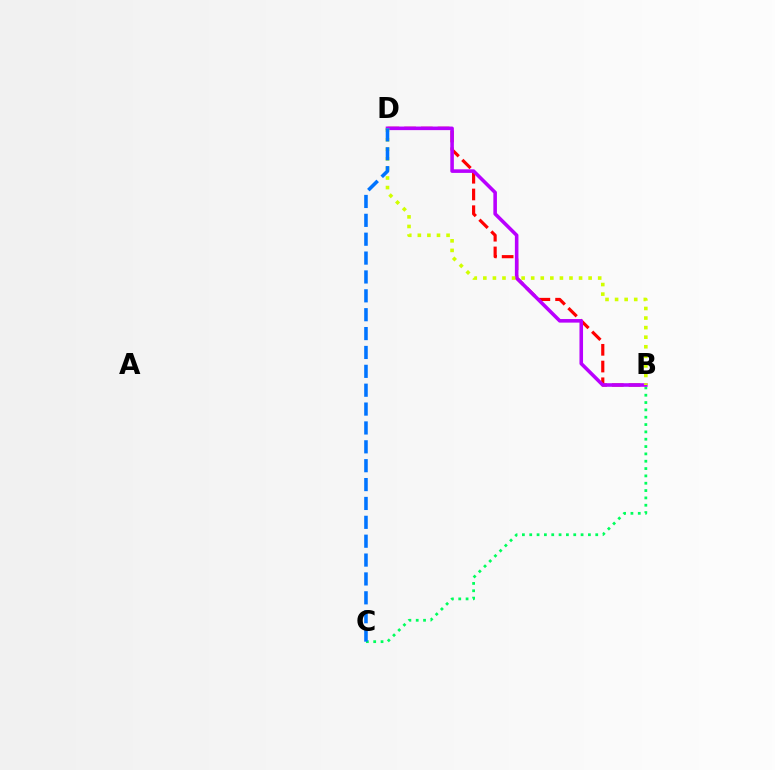{('B', 'D'): [{'color': '#ff0000', 'line_style': 'dashed', 'thickness': 2.27}, {'color': '#b900ff', 'line_style': 'solid', 'thickness': 2.57}, {'color': '#d1ff00', 'line_style': 'dotted', 'thickness': 2.6}], ('B', 'C'): [{'color': '#00ff5c', 'line_style': 'dotted', 'thickness': 1.99}], ('C', 'D'): [{'color': '#0074ff', 'line_style': 'dashed', 'thickness': 2.56}]}